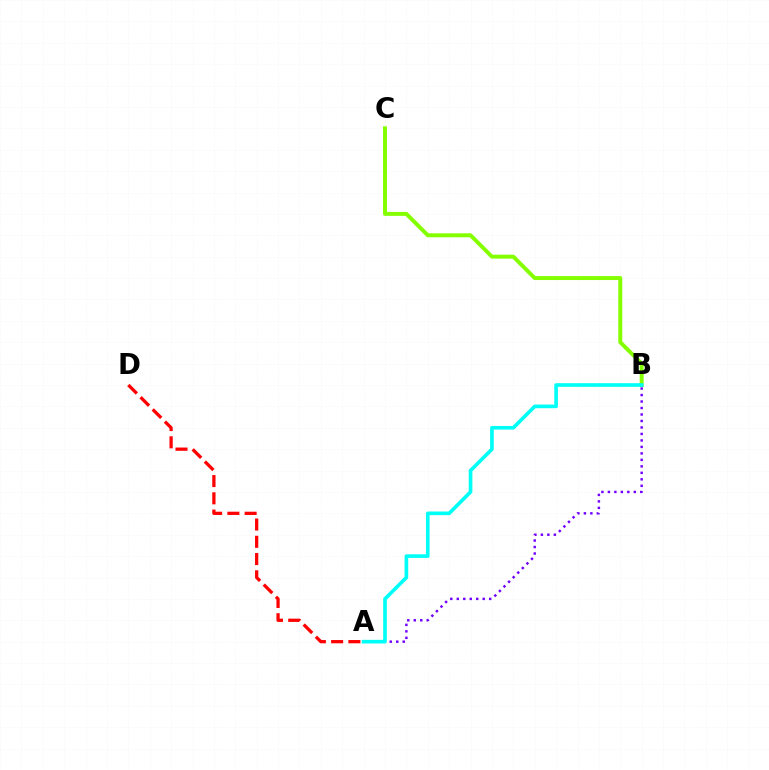{('A', 'B'): [{'color': '#7200ff', 'line_style': 'dotted', 'thickness': 1.76}, {'color': '#00fff6', 'line_style': 'solid', 'thickness': 2.62}], ('B', 'C'): [{'color': '#84ff00', 'line_style': 'solid', 'thickness': 2.85}], ('A', 'D'): [{'color': '#ff0000', 'line_style': 'dashed', 'thickness': 2.34}]}